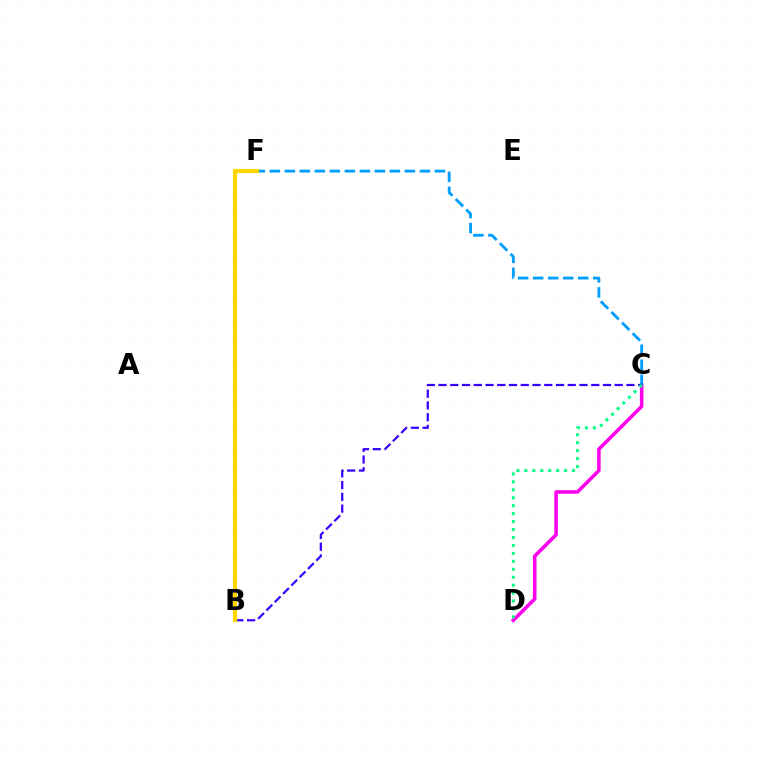{('B', 'F'): [{'color': '#ff0000', 'line_style': 'dotted', 'thickness': 2.62}, {'color': '#4fff00', 'line_style': 'dashed', 'thickness': 2.54}, {'color': '#ffd500', 'line_style': 'solid', 'thickness': 3.0}], ('C', 'D'): [{'color': '#ff00ed', 'line_style': 'solid', 'thickness': 2.55}, {'color': '#00ff86', 'line_style': 'dotted', 'thickness': 2.16}], ('C', 'F'): [{'color': '#009eff', 'line_style': 'dashed', 'thickness': 2.04}], ('B', 'C'): [{'color': '#3700ff', 'line_style': 'dashed', 'thickness': 1.6}]}